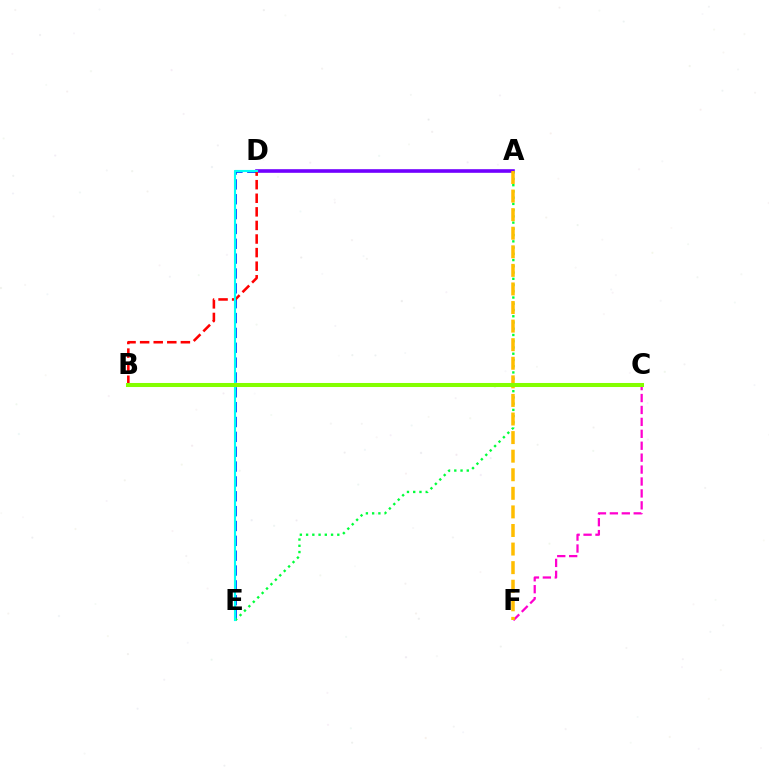{('A', 'D'): [{'color': '#7200ff', 'line_style': 'solid', 'thickness': 2.6}], ('C', 'F'): [{'color': '#ff00cf', 'line_style': 'dashed', 'thickness': 1.62}], ('D', 'E'): [{'color': '#004bff', 'line_style': 'dashed', 'thickness': 2.02}, {'color': '#00fff6', 'line_style': 'solid', 'thickness': 1.54}], ('B', 'D'): [{'color': '#ff0000', 'line_style': 'dashed', 'thickness': 1.85}], ('A', 'E'): [{'color': '#00ff39', 'line_style': 'dotted', 'thickness': 1.7}], ('A', 'F'): [{'color': '#ffbd00', 'line_style': 'dashed', 'thickness': 2.52}], ('B', 'C'): [{'color': '#84ff00', 'line_style': 'solid', 'thickness': 2.91}]}